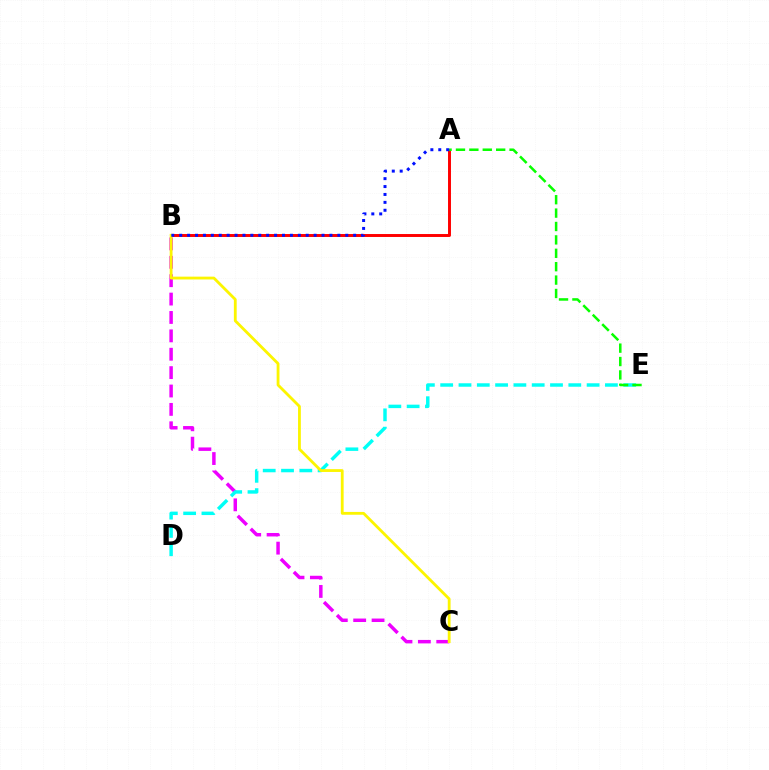{('B', 'C'): [{'color': '#ee00ff', 'line_style': 'dashed', 'thickness': 2.5}, {'color': '#fcf500', 'line_style': 'solid', 'thickness': 2.03}], ('D', 'E'): [{'color': '#00fff6', 'line_style': 'dashed', 'thickness': 2.49}], ('A', 'B'): [{'color': '#ff0000', 'line_style': 'solid', 'thickness': 2.12}, {'color': '#0010ff', 'line_style': 'dotted', 'thickness': 2.15}], ('A', 'E'): [{'color': '#08ff00', 'line_style': 'dashed', 'thickness': 1.82}]}